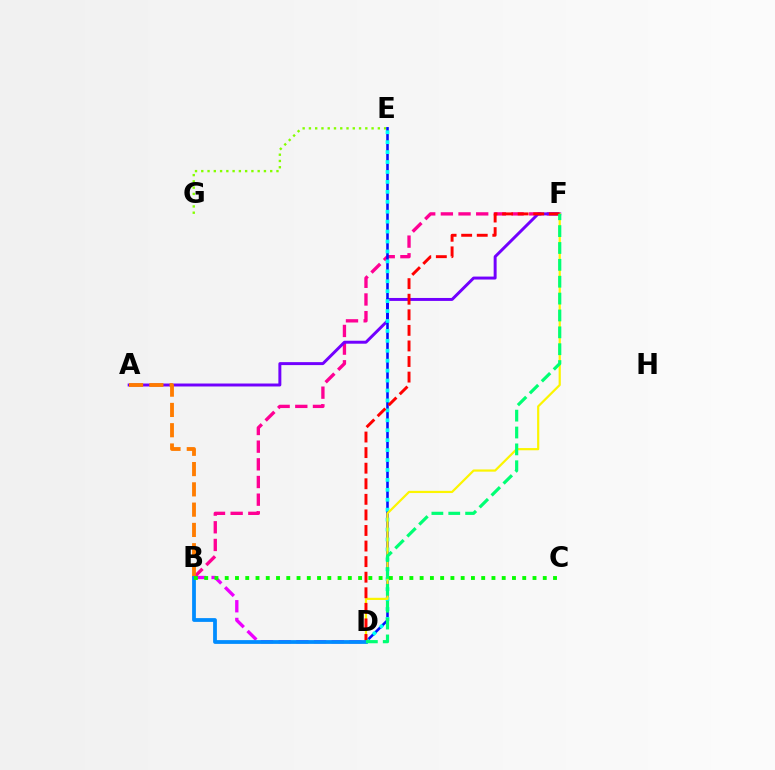{('E', 'G'): [{'color': '#84ff00', 'line_style': 'dotted', 'thickness': 1.7}], ('B', 'F'): [{'color': '#ff0094', 'line_style': 'dashed', 'thickness': 2.4}], ('A', 'F'): [{'color': '#7200ff', 'line_style': 'solid', 'thickness': 2.13}], ('D', 'E'): [{'color': '#0010ff', 'line_style': 'solid', 'thickness': 1.86}, {'color': '#00fff6', 'line_style': 'dotted', 'thickness': 2.7}], ('A', 'B'): [{'color': '#ff7c00', 'line_style': 'dashed', 'thickness': 2.76}], ('D', 'F'): [{'color': '#fcf500', 'line_style': 'solid', 'thickness': 1.59}, {'color': '#ff0000', 'line_style': 'dashed', 'thickness': 2.12}, {'color': '#00ff74', 'line_style': 'dashed', 'thickness': 2.29}], ('B', 'D'): [{'color': '#ee00ff', 'line_style': 'dashed', 'thickness': 2.4}, {'color': '#008cff', 'line_style': 'solid', 'thickness': 2.71}], ('B', 'C'): [{'color': '#08ff00', 'line_style': 'dotted', 'thickness': 2.79}]}